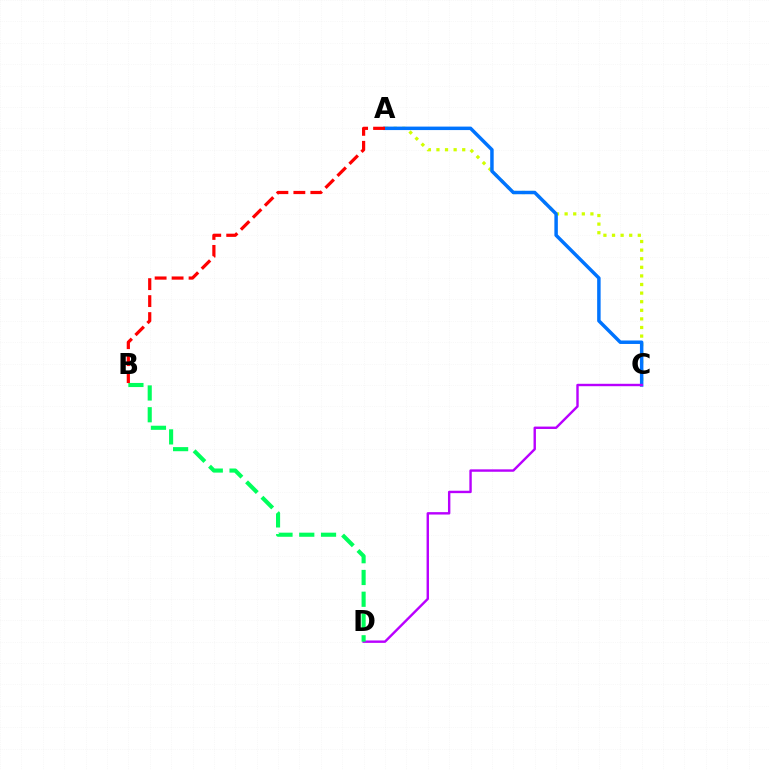{('A', 'C'): [{'color': '#d1ff00', 'line_style': 'dotted', 'thickness': 2.34}, {'color': '#0074ff', 'line_style': 'solid', 'thickness': 2.5}], ('C', 'D'): [{'color': '#b900ff', 'line_style': 'solid', 'thickness': 1.73}], ('B', 'D'): [{'color': '#00ff5c', 'line_style': 'dashed', 'thickness': 2.96}], ('A', 'B'): [{'color': '#ff0000', 'line_style': 'dashed', 'thickness': 2.31}]}